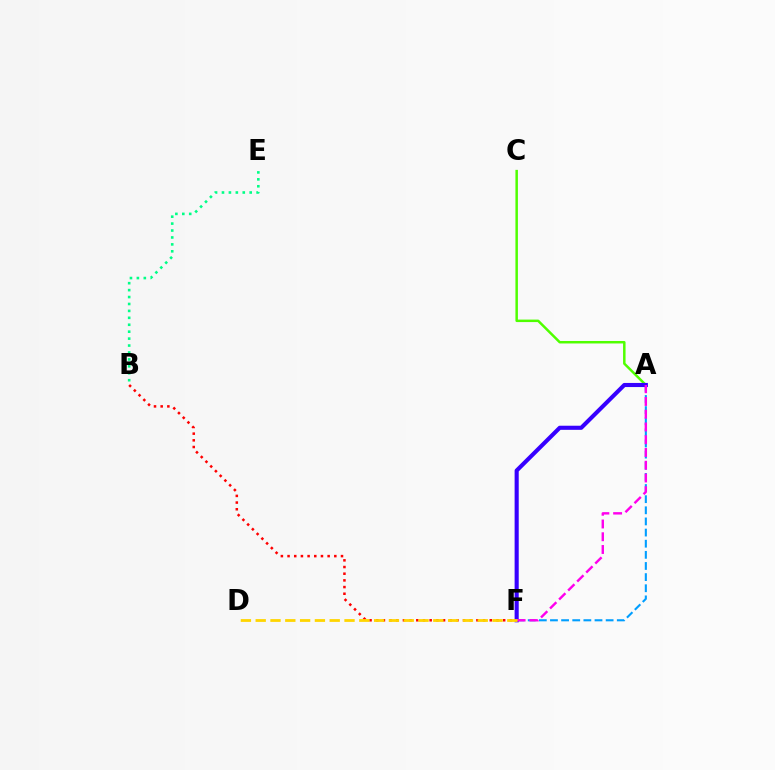{('A', 'C'): [{'color': '#4fff00', 'line_style': 'solid', 'thickness': 1.79}], ('A', 'F'): [{'color': '#009eff', 'line_style': 'dashed', 'thickness': 1.51}, {'color': '#3700ff', 'line_style': 'solid', 'thickness': 2.96}, {'color': '#ff00ed', 'line_style': 'dashed', 'thickness': 1.73}], ('B', 'F'): [{'color': '#ff0000', 'line_style': 'dotted', 'thickness': 1.81}], ('B', 'E'): [{'color': '#00ff86', 'line_style': 'dotted', 'thickness': 1.88}], ('D', 'F'): [{'color': '#ffd500', 'line_style': 'dashed', 'thickness': 2.01}]}